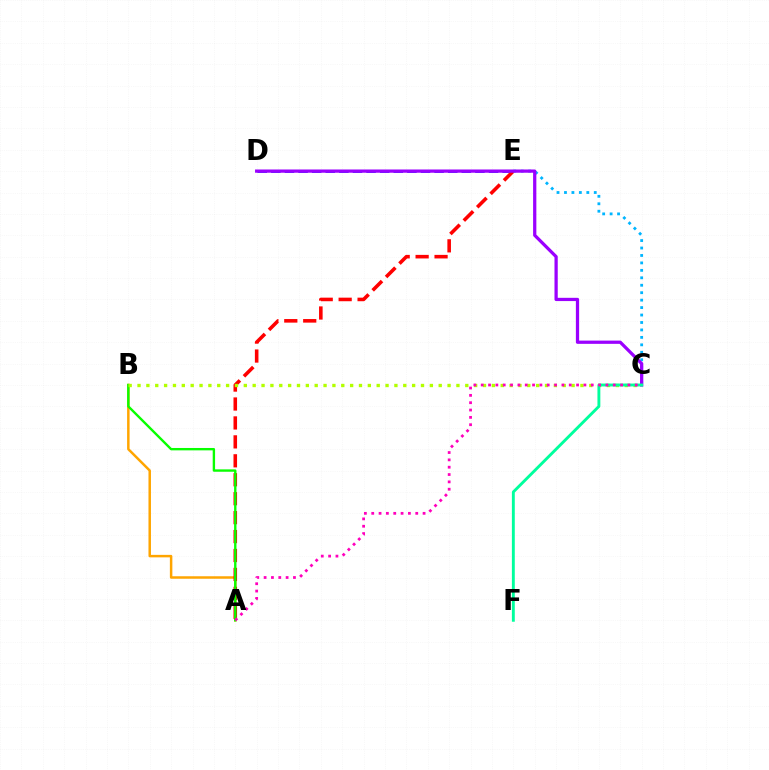{('D', 'E'): [{'color': '#0010ff', 'line_style': 'dashed', 'thickness': 1.85}], ('A', 'B'): [{'color': '#ffa500', 'line_style': 'solid', 'thickness': 1.79}, {'color': '#08ff00', 'line_style': 'solid', 'thickness': 1.71}], ('A', 'E'): [{'color': '#ff0000', 'line_style': 'dashed', 'thickness': 2.57}], ('C', 'E'): [{'color': '#00b5ff', 'line_style': 'dotted', 'thickness': 2.02}], ('C', 'D'): [{'color': '#9b00ff', 'line_style': 'solid', 'thickness': 2.34}], ('B', 'C'): [{'color': '#b3ff00', 'line_style': 'dotted', 'thickness': 2.41}], ('C', 'F'): [{'color': '#00ff9d', 'line_style': 'solid', 'thickness': 2.09}], ('A', 'C'): [{'color': '#ff00bd', 'line_style': 'dotted', 'thickness': 1.99}]}